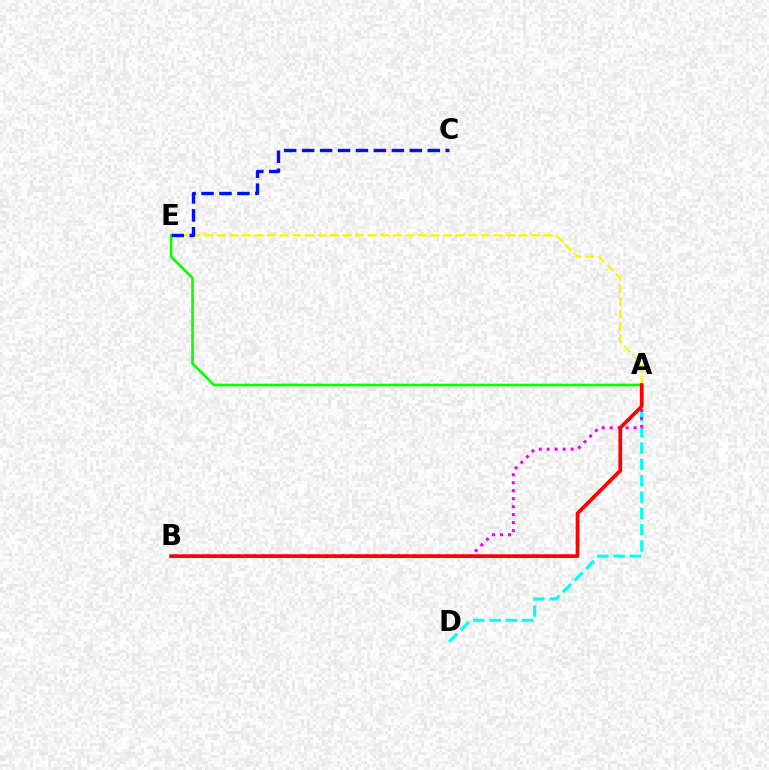{('A', 'D'): [{'color': '#00fff6', 'line_style': 'dashed', 'thickness': 2.22}], ('A', 'E'): [{'color': '#08ff00', 'line_style': 'solid', 'thickness': 1.9}, {'color': '#fcf500', 'line_style': 'dashed', 'thickness': 1.71}], ('A', 'B'): [{'color': '#ee00ff', 'line_style': 'dotted', 'thickness': 2.17}, {'color': '#ff0000', 'line_style': 'solid', 'thickness': 2.65}], ('C', 'E'): [{'color': '#0010ff', 'line_style': 'dashed', 'thickness': 2.44}]}